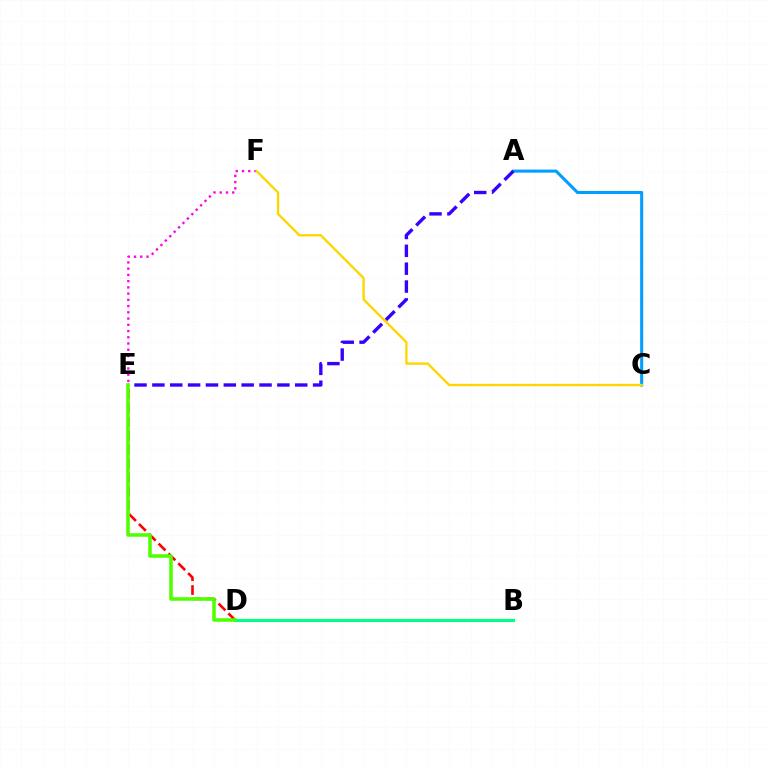{('B', 'D'): [{'color': '#00ff86', 'line_style': 'solid', 'thickness': 2.21}], ('E', 'F'): [{'color': '#ff00ed', 'line_style': 'dotted', 'thickness': 1.69}], ('D', 'E'): [{'color': '#ff0000', 'line_style': 'dashed', 'thickness': 1.89}, {'color': '#4fff00', 'line_style': 'solid', 'thickness': 2.55}], ('A', 'C'): [{'color': '#009eff', 'line_style': 'solid', 'thickness': 2.19}], ('A', 'E'): [{'color': '#3700ff', 'line_style': 'dashed', 'thickness': 2.43}], ('C', 'F'): [{'color': '#ffd500', 'line_style': 'solid', 'thickness': 1.69}]}